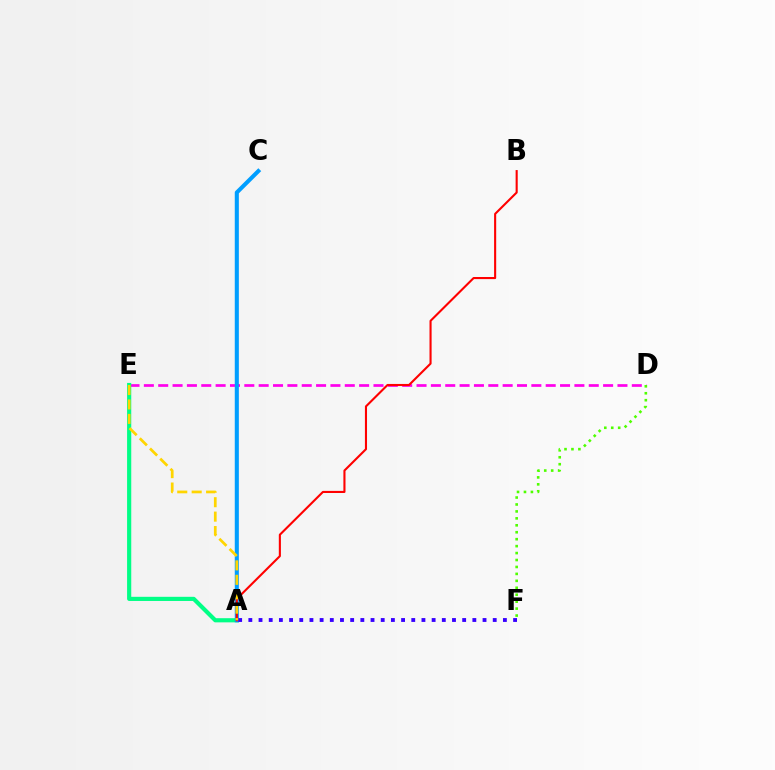{('D', 'E'): [{'color': '#ff00ed', 'line_style': 'dashed', 'thickness': 1.95}], ('A', 'E'): [{'color': '#00ff86', 'line_style': 'solid', 'thickness': 2.99}, {'color': '#ffd500', 'line_style': 'dashed', 'thickness': 1.96}], ('A', 'C'): [{'color': '#009eff', 'line_style': 'solid', 'thickness': 2.93}], ('A', 'F'): [{'color': '#3700ff', 'line_style': 'dotted', 'thickness': 2.77}], ('D', 'F'): [{'color': '#4fff00', 'line_style': 'dotted', 'thickness': 1.89}], ('A', 'B'): [{'color': '#ff0000', 'line_style': 'solid', 'thickness': 1.51}]}